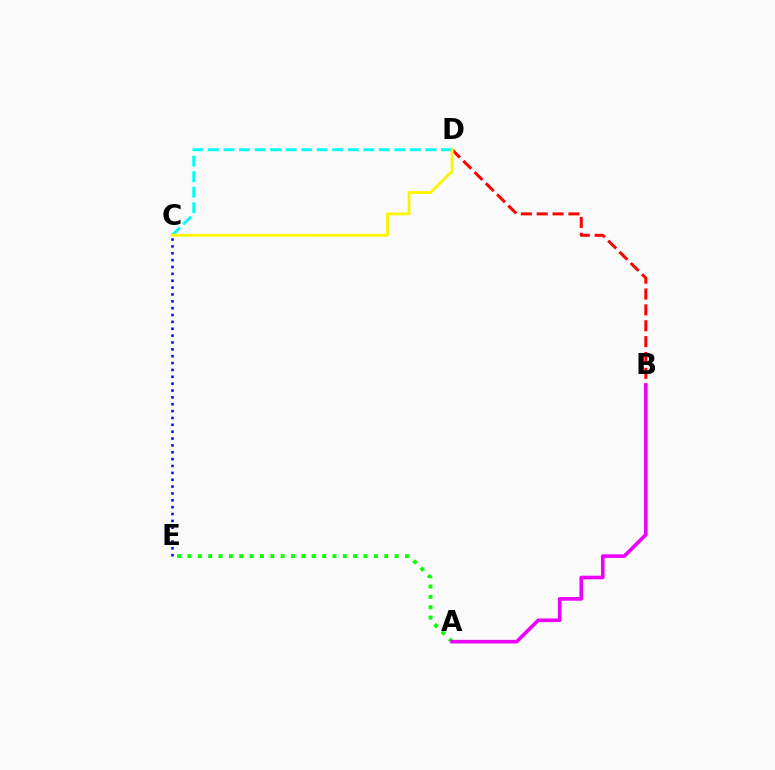{('B', 'D'): [{'color': '#ff0000', 'line_style': 'dashed', 'thickness': 2.15}], ('C', 'E'): [{'color': '#0010ff', 'line_style': 'dotted', 'thickness': 1.86}], ('C', 'D'): [{'color': '#00fff6', 'line_style': 'dashed', 'thickness': 2.11}, {'color': '#fcf500', 'line_style': 'solid', 'thickness': 2.04}], ('A', 'E'): [{'color': '#08ff00', 'line_style': 'dotted', 'thickness': 2.81}], ('A', 'B'): [{'color': '#ee00ff', 'line_style': 'solid', 'thickness': 2.61}]}